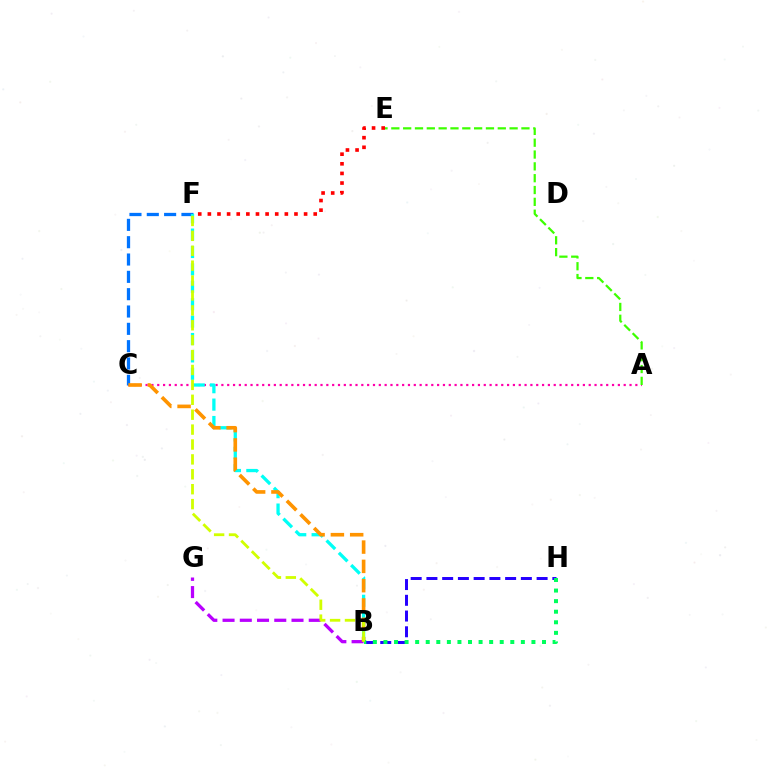{('E', 'F'): [{'color': '#ff0000', 'line_style': 'dotted', 'thickness': 2.61}], ('B', 'H'): [{'color': '#2500ff', 'line_style': 'dashed', 'thickness': 2.14}, {'color': '#00ff5c', 'line_style': 'dotted', 'thickness': 2.87}], ('A', 'C'): [{'color': '#ff00ac', 'line_style': 'dotted', 'thickness': 1.58}], ('C', 'F'): [{'color': '#0074ff', 'line_style': 'dashed', 'thickness': 2.35}], ('B', 'F'): [{'color': '#00fff6', 'line_style': 'dashed', 'thickness': 2.36}, {'color': '#d1ff00', 'line_style': 'dashed', 'thickness': 2.02}], ('B', 'G'): [{'color': '#b900ff', 'line_style': 'dashed', 'thickness': 2.34}], ('B', 'C'): [{'color': '#ff9400', 'line_style': 'dashed', 'thickness': 2.62}], ('A', 'E'): [{'color': '#3dff00', 'line_style': 'dashed', 'thickness': 1.61}]}